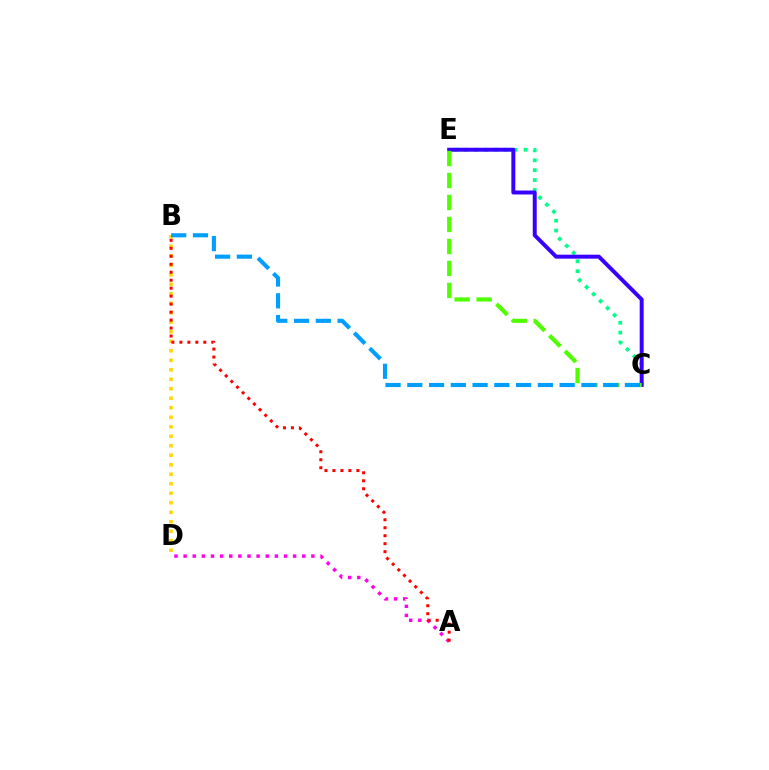{('A', 'D'): [{'color': '#ff00ed', 'line_style': 'dotted', 'thickness': 2.48}], ('C', 'E'): [{'color': '#00ff86', 'line_style': 'dotted', 'thickness': 2.69}, {'color': '#3700ff', 'line_style': 'solid', 'thickness': 2.85}, {'color': '#4fff00', 'line_style': 'dashed', 'thickness': 2.99}], ('B', 'D'): [{'color': '#ffd500', 'line_style': 'dotted', 'thickness': 2.58}], ('A', 'B'): [{'color': '#ff0000', 'line_style': 'dotted', 'thickness': 2.17}], ('B', 'C'): [{'color': '#009eff', 'line_style': 'dashed', 'thickness': 2.96}]}